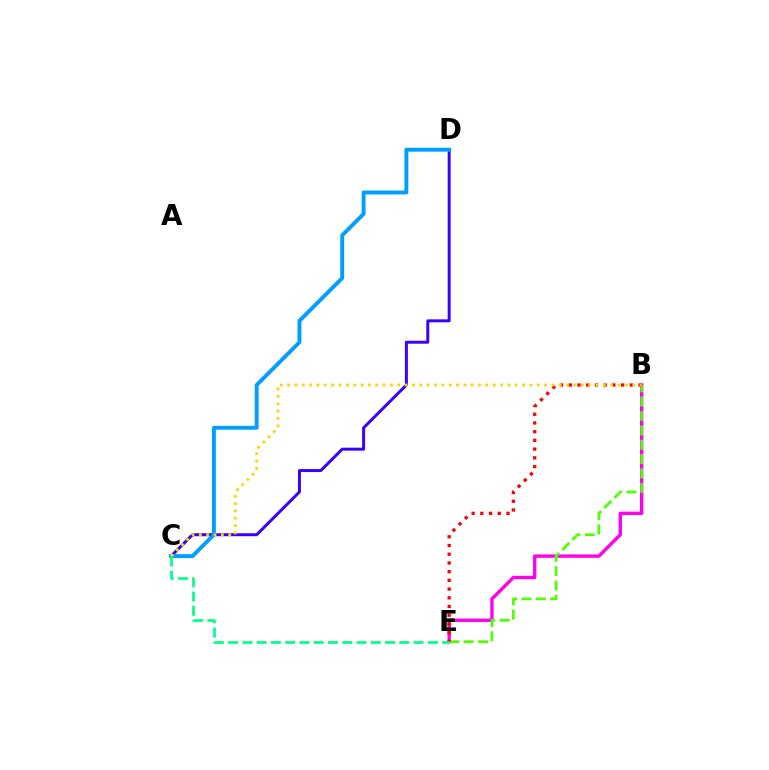{('C', 'D'): [{'color': '#3700ff', 'line_style': 'solid', 'thickness': 2.14}, {'color': '#009eff', 'line_style': 'solid', 'thickness': 2.8}], ('B', 'E'): [{'color': '#ff00ed', 'line_style': 'solid', 'thickness': 2.42}, {'color': '#4fff00', 'line_style': 'dashed', 'thickness': 1.95}, {'color': '#ff0000', 'line_style': 'dotted', 'thickness': 2.37}], ('C', 'E'): [{'color': '#00ff86', 'line_style': 'dashed', 'thickness': 1.94}], ('B', 'C'): [{'color': '#ffd500', 'line_style': 'dotted', 'thickness': 1.99}]}